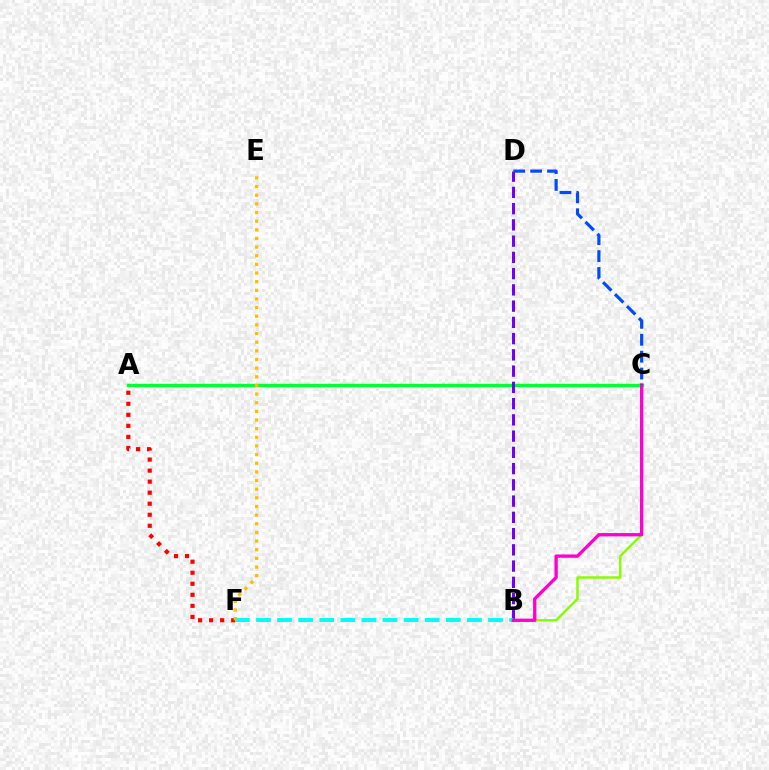{('A', 'C'): [{'color': '#00ff39', 'line_style': 'solid', 'thickness': 2.44}], ('B', 'D'): [{'color': '#7200ff', 'line_style': 'dashed', 'thickness': 2.21}], ('A', 'F'): [{'color': '#ff0000', 'line_style': 'dotted', 'thickness': 3.0}], ('B', 'F'): [{'color': '#00fff6', 'line_style': 'dashed', 'thickness': 2.87}], ('B', 'C'): [{'color': '#84ff00', 'line_style': 'solid', 'thickness': 1.77}, {'color': '#ff00cf', 'line_style': 'solid', 'thickness': 2.39}], ('E', 'F'): [{'color': '#ffbd00', 'line_style': 'dotted', 'thickness': 2.35}], ('C', 'D'): [{'color': '#004bff', 'line_style': 'dashed', 'thickness': 2.3}]}